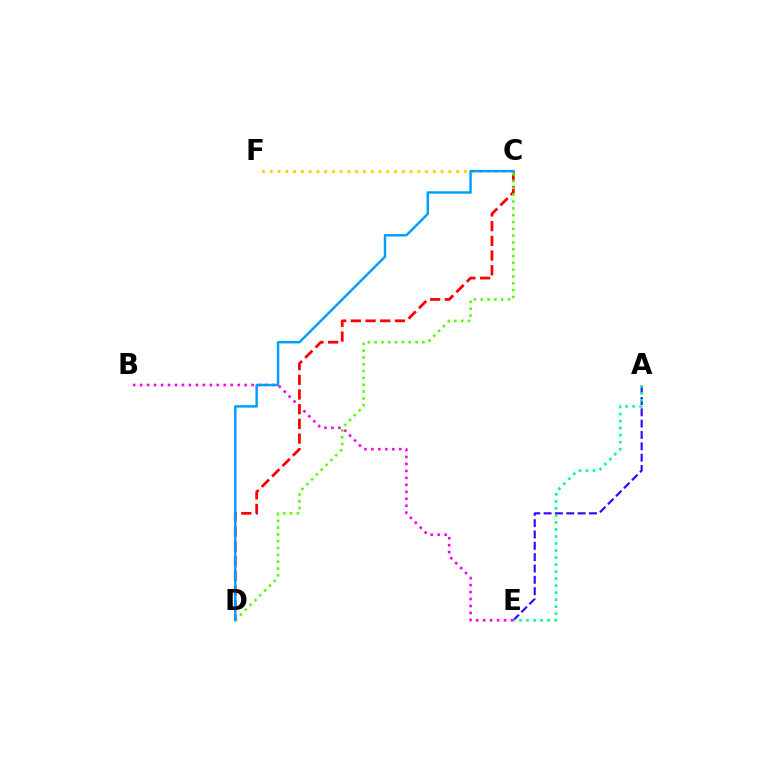{('A', 'E'): [{'color': '#3700ff', 'line_style': 'dashed', 'thickness': 1.54}, {'color': '#00ff86', 'line_style': 'dotted', 'thickness': 1.91}], ('B', 'E'): [{'color': '#ff00ed', 'line_style': 'dotted', 'thickness': 1.89}], ('C', 'D'): [{'color': '#ff0000', 'line_style': 'dashed', 'thickness': 2.0}, {'color': '#4fff00', 'line_style': 'dotted', 'thickness': 1.85}, {'color': '#009eff', 'line_style': 'solid', 'thickness': 1.76}], ('C', 'F'): [{'color': '#ffd500', 'line_style': 'dotted', 'thickness': 2.11}]}